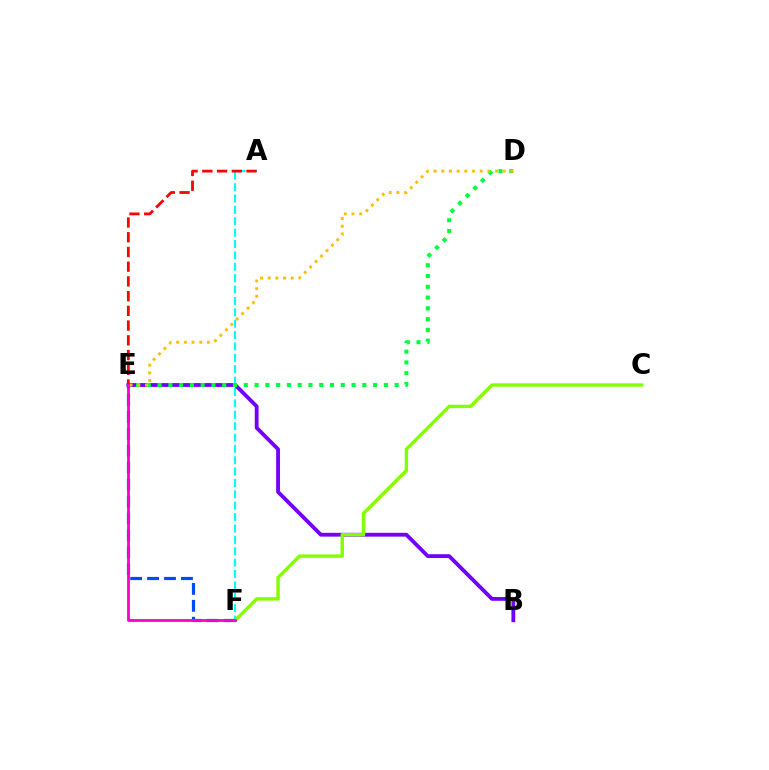{('E', 'F'): [{'color': '#004bff', 'line_style': 'dashed', 'thickness': 2.3}, {'color': '#ff00cf', 'line_style': 'solid', 'thickness': 2.02}], ('A', 'F'): [{'color': '#00fff6', 'line_style': 'dashed', 'thickness': 1.55}], ('B', 'E'): [{'color': '#7200ff', 'line_style': 'solid', 'thickness': 2.74}], ('D', 'E'): [{'color': '#00ff39', 'line_style': 'dotted', 'thickness': 2.93}, {'color': '#ffbd00', 'line_style': 'dotted', 'thickness': 2.09}], ('A', 'E'): [{'color': '#ff0000', 'line_style': 'dashed', 'thickness': 2.0}], ('C', 'F'): [{'color': '#84ff00', 'line_style': 'solid', 'thickness': 2.44}]}